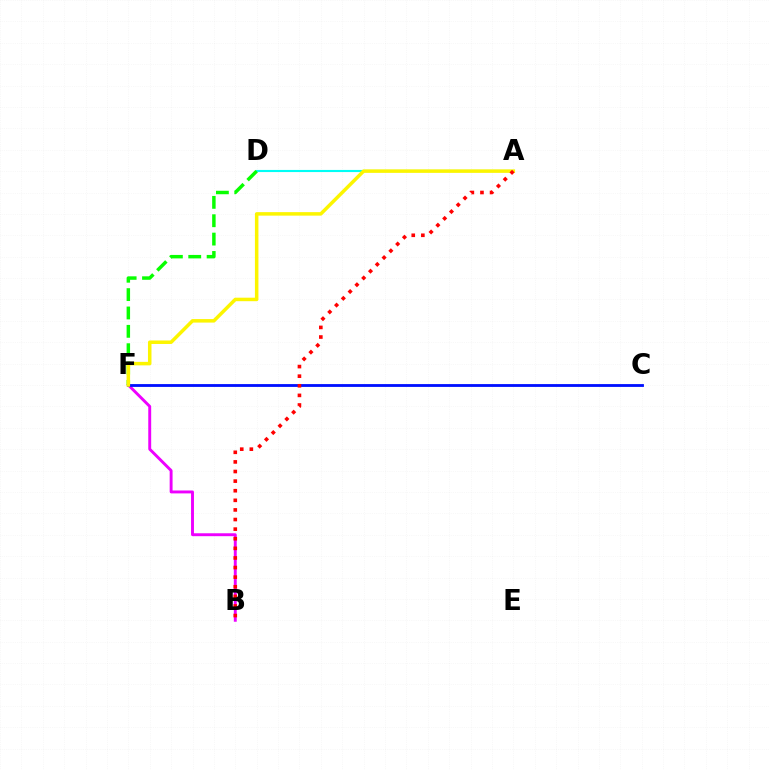{('B', 'F'): [{'color': '#ee00ff', 'line_style': 'solid', 'thickness': 2.1}], ('C', 'F'): [{'color': '#0010ff', 'line_style': 'solid', 'thickness': 2.03}], ('A', 'D'): [{'color': '#00fff6', 'line_style': 'solid', 'thickness': 1.53}], ('D', 'F'): [{'color': '#08ff00', 'line_style': 'dashed', 'thickness': 2.49}], ('A', 'F'): [{'color': '#fcf500', 'line_style': 'solid', 'thickness': 2.52}], ('A', 'B'): [{'color': '#ff0000', 'line_style': 'dotted', 'thickness': 2.61}]}